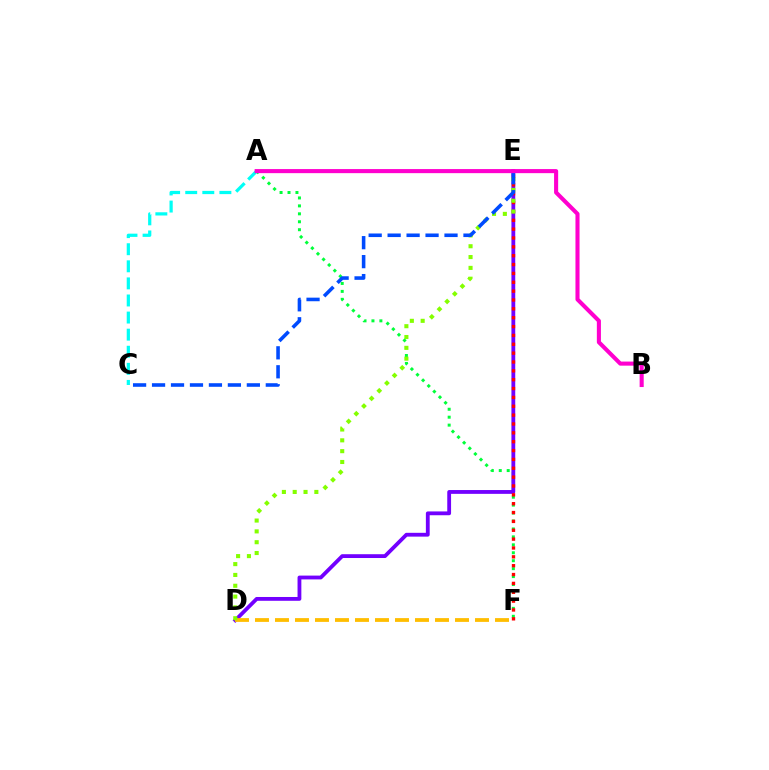{('A', 'F'): [{'color': '#00ff39', 'line_style': 'dotted', 'thickness': 2.16}], ('D', 'E'): [{'color': '#7200ff', 'line_style': 'solid', 'thickness': 2.74}, {'color': '#84ff00', 'line_style': 'dotted', 'thickness': 2.94}], ('A', 'C'): [{'color': '#00fff6', 'line_style': 'dashed', 'thickness': 2.32}], ('D', 'F'): [{'color': '#ffbd00', 'line_style': 'dashed', 'thickness': 2.72}], ('E', 'F'): [{'color': '#ff0000', 'line_style': 'dotted', 'thickness': 2.41}], ('C', 'E'): [{'color': '#004bff', 'line_style': 'dashed', 'thickness': 2.58}], ('A', 'B'): [{'color': '#ff00cf', 'line_style': 'solid', 'thickness': 2.94}]}